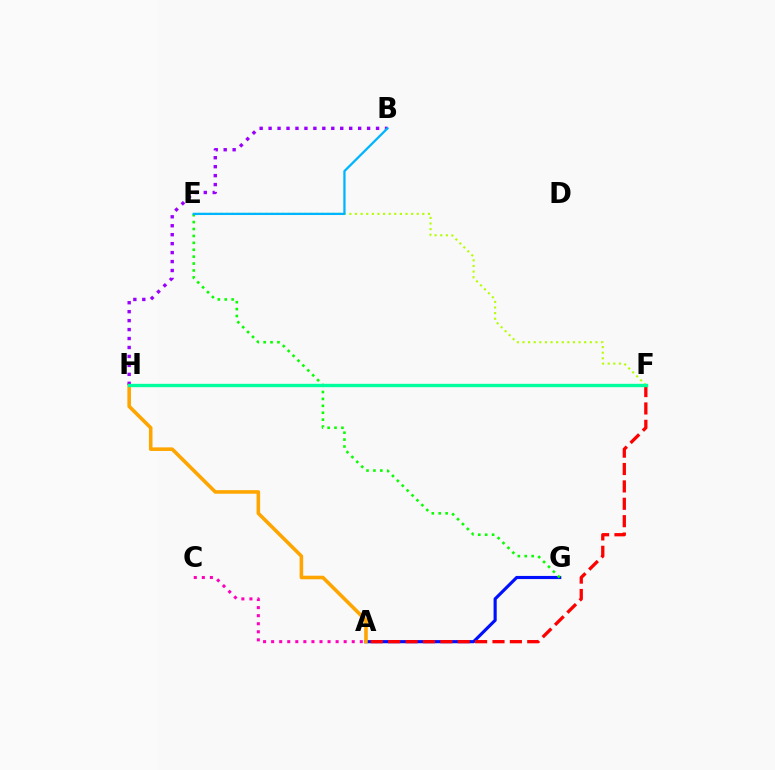{('E', 'F'): [{'color': '#b3ff00', 'line_style': 'dotted', 'thickness': 1.52}], ('A', 'G'): [{'color': '#0010ff', 'line_style': 'solid', 'thickness': 2.26}], ('A', 'F'): [{'color': '#ff0000', 'line_style': 'dashed', 'thickness': 2.36}], ('A', 'H'): [{'color': '#ffa500', 'line_style': 'solid', 'thickness': 2.58}], ('B', 'H'): [{'color': '#9b00ff', 'line_style': 'dotted', 'thickness': 2.43}], ('E', 'G'): [{'color': '#08ff00', 'line_style': 'dotted', 'thickness': 1.88}], ('F', 'H'): [{'color': '#00ff9d', 'line_style': 'solid', 'thickness': 2.42}], ('A', 'C'): [{'color': '#ff00bd', 'line_style': 'dotted', 'thickness': 2.19}], ('B', 'E'): [{'color': '#00b5ff', 'line_style': 'solid', 'thickness': 1.64}]}